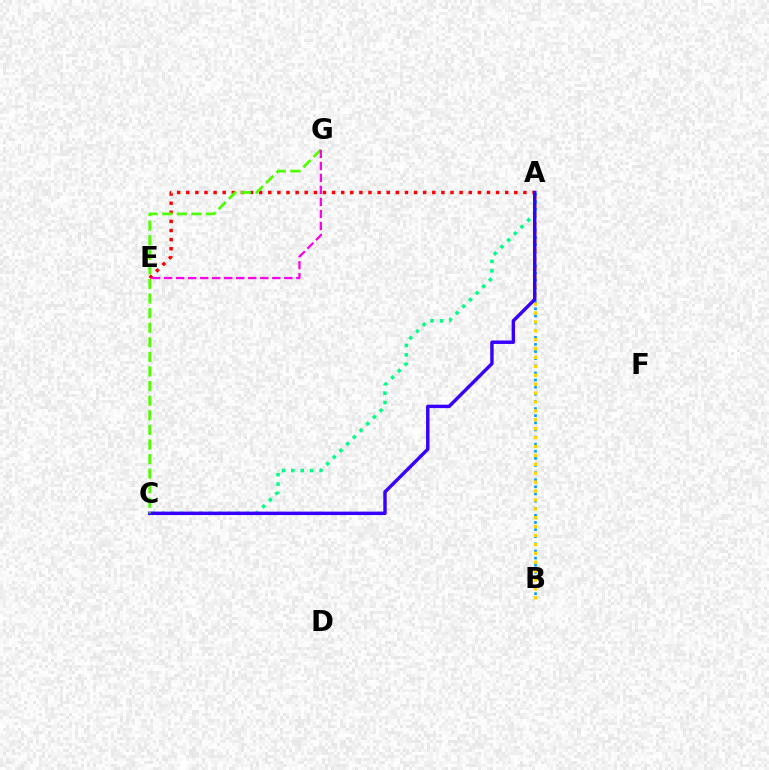{('A', 'C'): [{'color': '#00ff86', 'line_style': 'dotted', 'thickness': 2.56}, {'color': '#3700ff', 'line_style': 'solid', 'thickness': 2.47}], ('A', 'B'): [{'color': '#009eff', 'line_style': 'dotted', 'thickness': 1.94}, {'color': '#ffd500', 'line_style': 'dotted', 'thickness': 2.42}], ('A', 'E'): [{'color': '#ff0000', 'line_style': 'dotted', 'thickness': 2.48}], ('C', 'G'): [{'color': '#4fff00', 'line_style': 'dashed', 'thickness': 1.98}], ('E', 'G'): [{'color': '#ff00ed', 'line_style': 'dashed', 'thickness': 1.63}]}